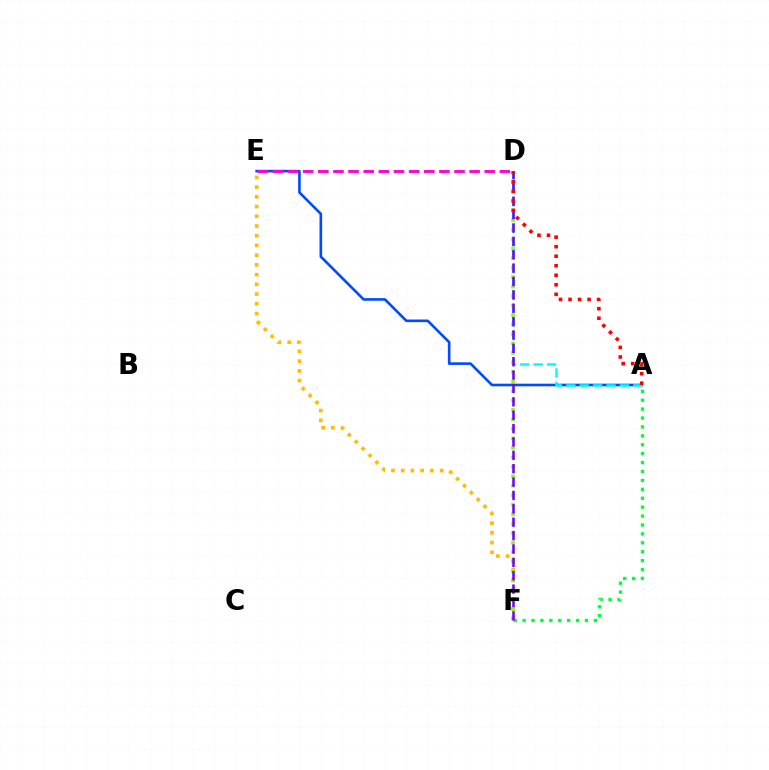{('A', 'E'): [{'color': '#004bff', 'line_style': 'solid', 'thickness': 1.89}], ('A', 'F'): [{'color': '#00ff39', 'line_style': 'dotted', 'thickness': 2.42}], ('D', 'E'): [{'color': '#ff00cf', 'line_style': 'dashed', 'thickness': 2.06}], ('E', 'F'): [{'color': '#ffbd00', 'line_style': 'dotted', 'thickness': 2.64}], ('A', 'D'): [{'color': '#00fff6', 'line_style': 'dashed', 'thickness': 1.82}, {'color': '#ff0000', 'line_style': 'dotted', 'thickness': 2.59}], ('D', 'F'): [{'color': '#84ff00', 'line_style': 'dotted', 'thickness': 2.58}, {'color': '#7200ff', 'line_style': 'dashed', 'thickness': 1.82}]}